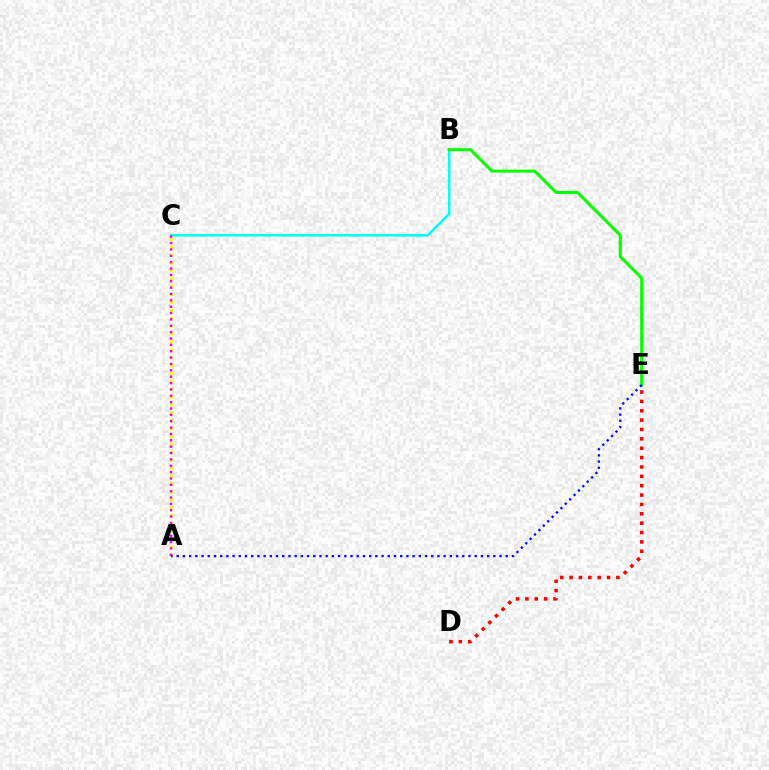{('B', 'C'): [{'color': '#00fff6', 'line_style': 'solid', 'thickness': 1.84}], ('B', 'E'): [{'color': '#08ff00', 'line_style': 'solid', 'thickness': 2.19}], ('A', 'C'): [{'color': '#fcf500', 'line_style': 'dotted', 'thickness': 2.14}, {'color': '#ee00ff', 'line_style': 'dotted', 'thickness': 1.73}], ('D', 'E'): [{'color': '#ff0000', 'line_style': 'dotted', 'thickness': 2.55}], ('A', 'E'): [{'color': '#0010ff', 'line_style': 'dotted', 'thickness': 1.69}]}